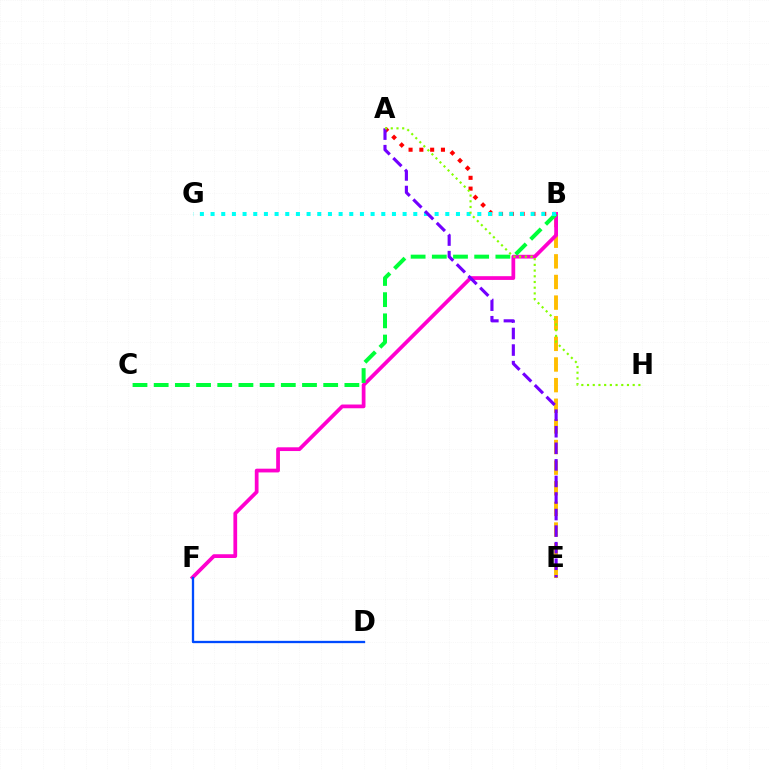{('A', 'B'): [{'color': '#ff0000', 'line_style': 'dotted', 'thickness': 2.93}], ('B', 'E'): [{'color': '#ffbd00', 'line_style': 'dashed', 'thickness': 2.8}], ('B', 'F'): [{'color': '#ff00cf', 'line_style': 'solid', 'thickness': 2.7}], ('D', 'F'): [{'color': '#004bff', 'line_style': 'solid', 'thickness': 1.66}], ('B', 'C'): [{'color': '#00ff39', 'line_style': 'dashed', 'thickness': 2.88}], ('B', 'G'): [{'color': '#00fff6', 'line_style': 'dotted', 'thickness': 2.9}], ('A', 'E'): [{'color': '#7200ff', 'line_style': 'dashed', 'thickness': 2.25}], ('A', 'H'): [{'color': '#84ff00', 'line_style': 'dotted', 'thickness': 1.55}]}